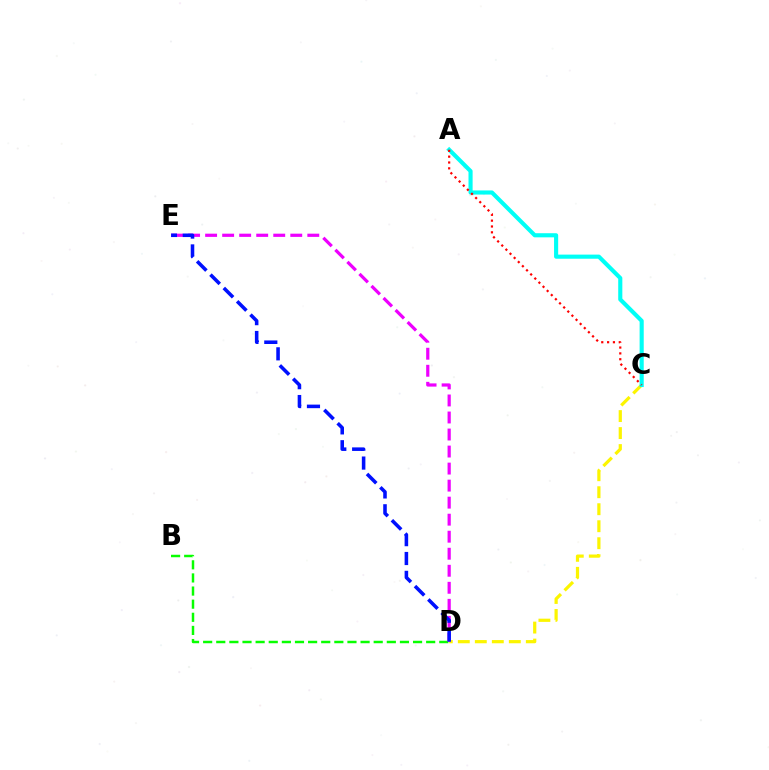{('B', 'D'): [{'color': '#08ff00', 'line_style': 'dashed', 'thickness': 1.78}], ('C', 'D'): [{'color': '#fcf500', 'line_style': 'dashed', 'thickness': 2.31}], ('D', 'E'): [{'color': '#ee00ff', 'line_style': 'dashed', 'thickness': 2.31}, {'color': '#0010ff', 'line_style': 'dashed', 'thickness': 2.56}], ('A', 'C'): [{'color': '#00fff6', 'line_style': 'solid', 'thickness': 2.96}, {'color': '#ff0000', 'line_style': 'dotted', 'thickness': 1.59}]}